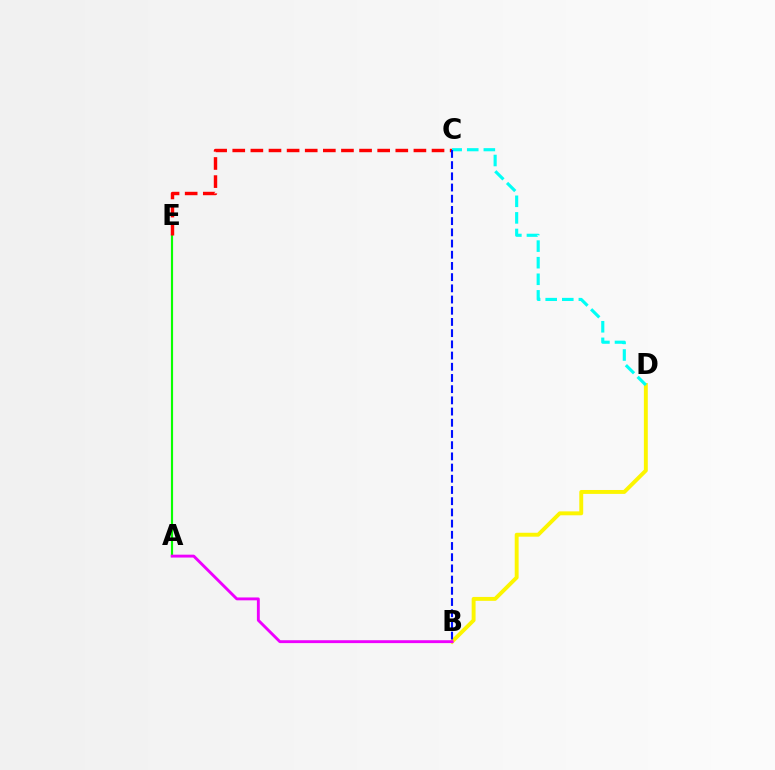{('B', 'D'): [{'color': '#fcf500', 'line_style': 'solid', 'thickness': 2.81}], ('A', 'E'): [{'color': '#08ff00', 'line_style': 'solid', 'thickness': 1.55}], ('A', 'B'): [{'color': '#ee00ff', 'line_style': 'solid', 'thickness': 2.08}], ('C', 'E'): [{'color': '#ff0000', 'line_style': 'dashed', 'thickness': 2.46}], ('C', 'D'): [{'color': '#00fff6', 'line_style': 'dashed', 'thickness': 2.25}], ('B', 'C'): [{'color': '#0010ff', 'line_style': 'dashed', 'thickness': 1.52}]}